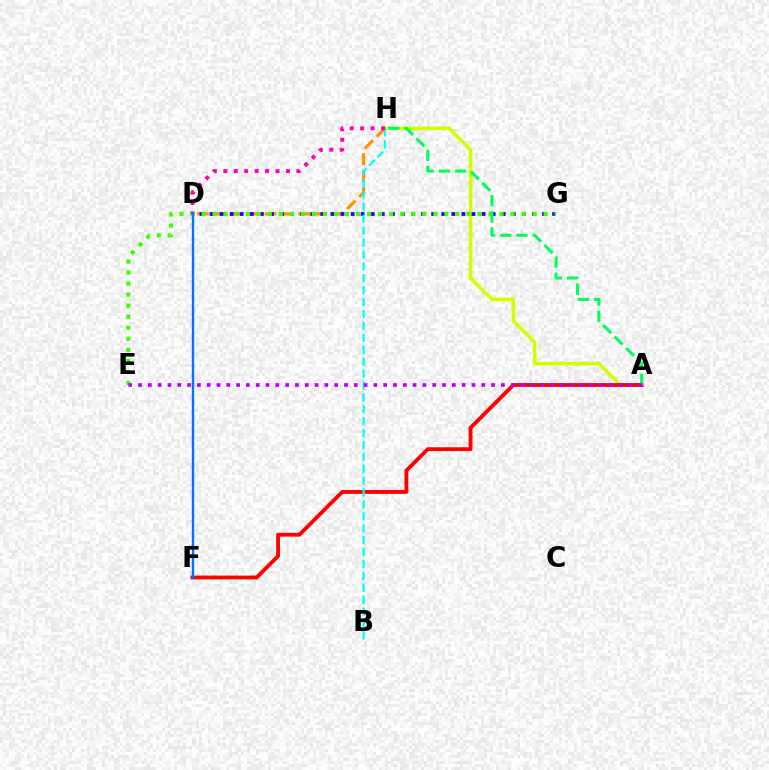{('A', 'H'): [{'color': '#d1ff00', 'line_style': 'solid', 'thickness': 2.57}, {'color': '#00ff5c', 'line_style': 'dashed', 'thickness': 2.19}], ('A', 'F'): [{'color': '#ff0000', 'line_style': 'solid', 'thickness': 2.76}], ('D', 'H'): [{'color': '#ff9400', 'line_style': 'dashed', 'thickness': 2.3}, {'color': '#ff00ac', 'line_style': 'dotted', 'thickness': 2.84}], ('D', 'G'): [{'color': '#2500ff', 'line_style': 'dotted', 'thickness': 2.74}], ('B', 'H'): [{'color': '#00fff6', 'line_style': 'dashed', 'thickness': 1.62}], ('E', 'G'): [{'color': '#3dff00', 'line_style': 'dotted', 'thickness': 3.0}], ('D', 'F'): [{'color': '#0074ff', 'line_style': 'solid', 'thickness': 1.72}], ('A', 'E'): [{'color': '#b900ff', 'line_style': 'dotted', 'thickness': 2.66}]}